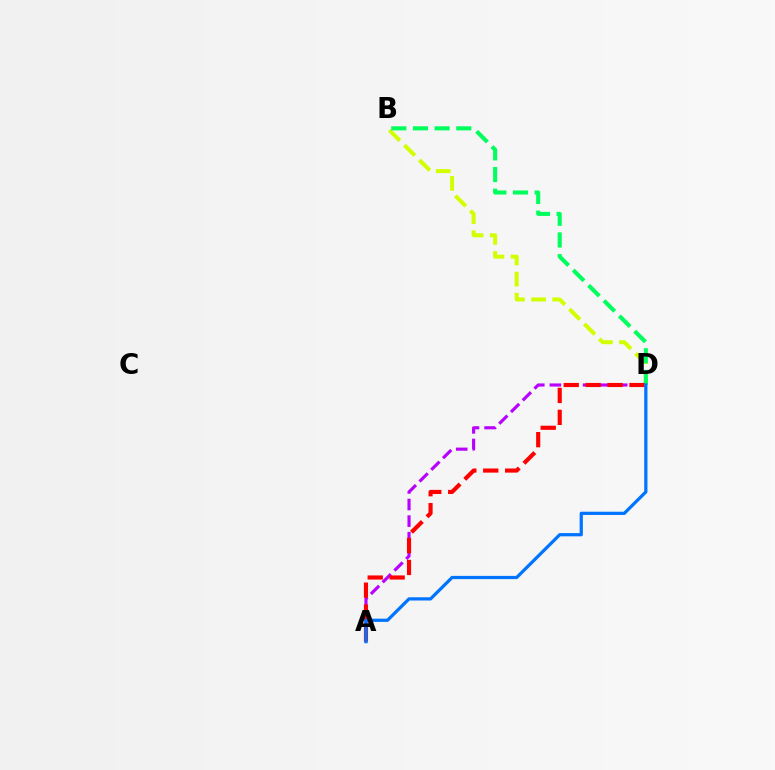{('A', 'D'): [{'color': '#b900ff', 'line_style': 'dashed', 'thickness': 2.25}, {'color': '#ff0000', 'line_style': 'dashed', 'thickness': 2.98}, {'color': '#0074ff', 'line_style': 'solid', 'thickness': 2.33}], ('B', 'D'): [{'color': '#d1ff00', 'line_style': 'dashed', 'thickness': 2.87}, {'color': '#00ff5c', 'line_style': 'dashed', 'thickness': 2.94}]}